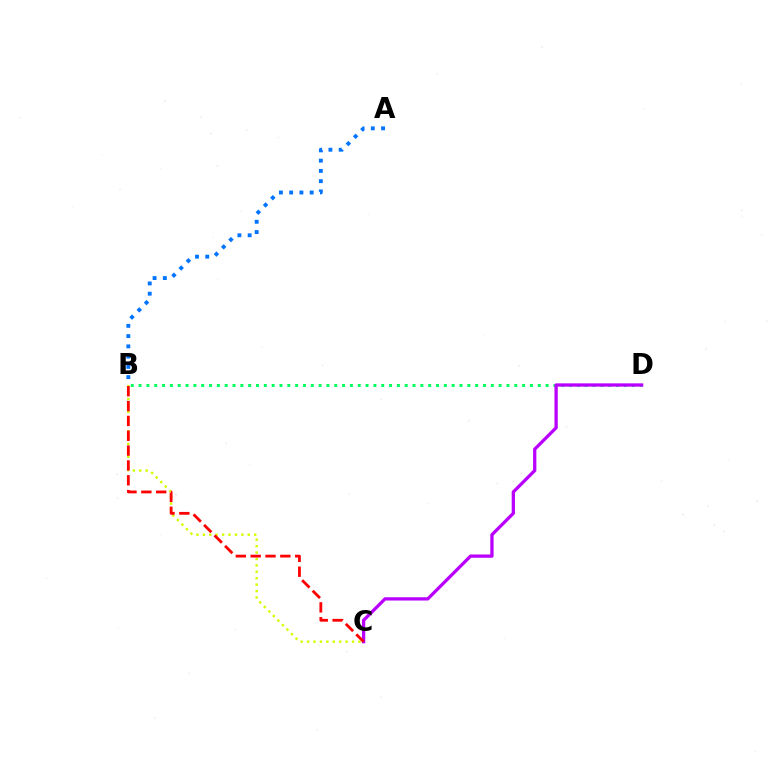{('B', 'D'): [{'color': '#00ff5c', 'line_style': 'dotted', 'thickness': 2.13}], ('A', 'B'): [{'color': '#0074ff', 'line_style': 'dotted', 'thickness': 2.79}], ('B', 'C'): [{'color': '#d1ff00', 'line_style': 'dotted', 'thickness': 1.74}, {'color': '#ff0000', 'line_style': 'dashed', 'thickness': 2.02}], ('C', 'D'): [{'color': '#b900ff', 'line_style': 'solid', 'thickness': 2.36}]}